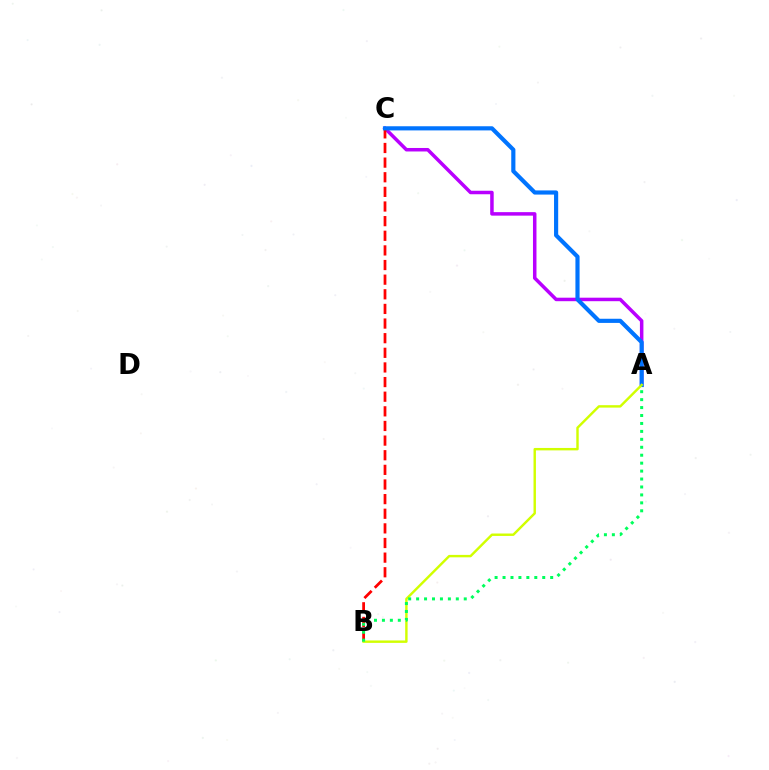{('A', 'C'): [{'color': '#b900ff', 'line_style': 'solid', 'thickness': 2.52}, {'color': '#0074ff', 'line_style': 'solid', 'thickness': 2.99}], ('B', 'C'): [{'color': '#ff0000', 'line_style': 'dashed', 'thickness': 1.99}], ('A', 'B'): [{'color': '#d1ff00', 'line_style': 'solid', 'thickness': 1.75}, {'color': '#00ff5c', 'line_style': 'dotted', 'thickness': 2.16}]}